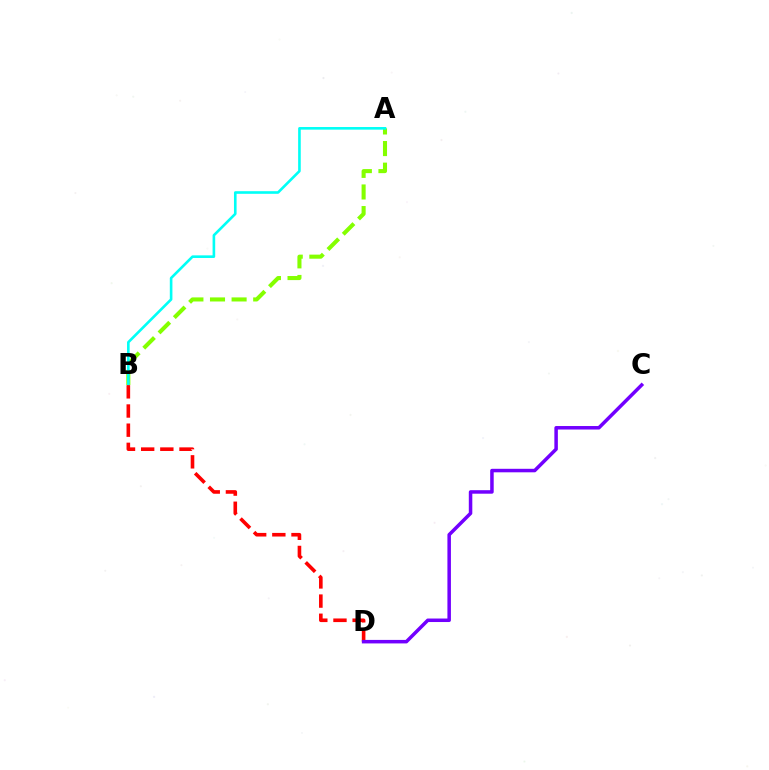{('A', 'B'): [{'color': '#84ff00', 'line_style': 'dashed', 'thickness': 2.93}, {'color': '#00fff6', 'line_style': 'solid', 'thickness': 1.89}], ('B', 'D'): [{'color': '#ff0000', 'line_style': 'dashed', 'thickness': 2.6}], ('C', 'D'): [{'color': '#7200ff', 'line_style': 'solid', 'thickness': 2.52}]}